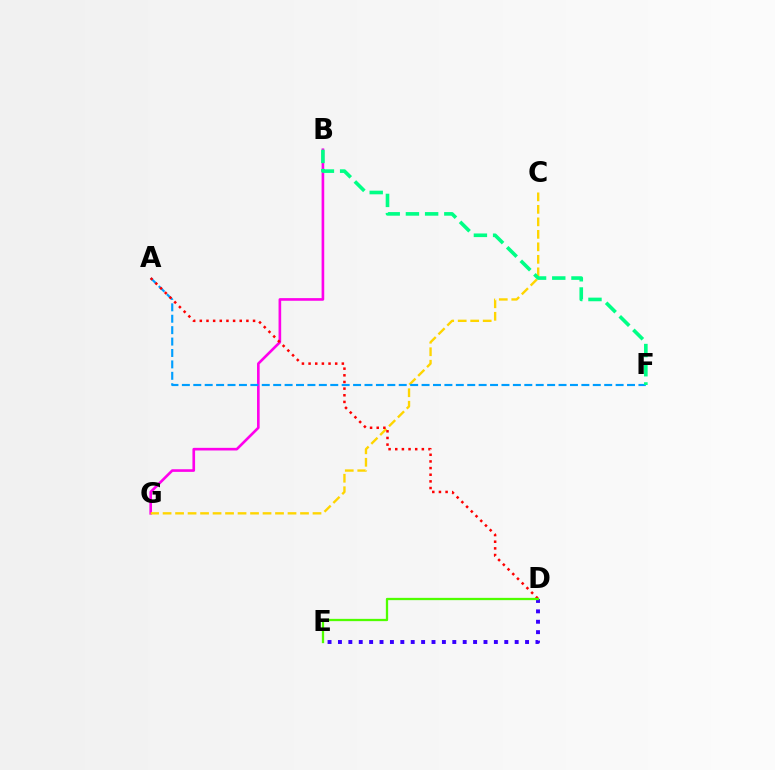{('B', 'G'): [{'color': '#ff00ed', 'line_style': 'solid', 'thickness': 1.9}], ('C', 'G'): [{'color': '#ffd500', 'line_style': 'dashed', 'thickness': 1.7}], ('D', 'E'): [{'color': '#3700ff', 'line_style': 'dotted', 'thickness': 2.82}, {'color': '#4fff00', 'line_style': 'solid', 'thickness': 1.65}], ('A', 'F'): [{'color': '#009eff', 'line_style': 'dashed', 'thickness': 1.55}], ('A', 'D'): [{'color': '#ff0000', 'line_style': 'dotted', 'thickness': 1.81}], ('B', 'F'): [{'color': '#00ff86', 'line_style': 'dashed', 'thickness': 2.61}]}